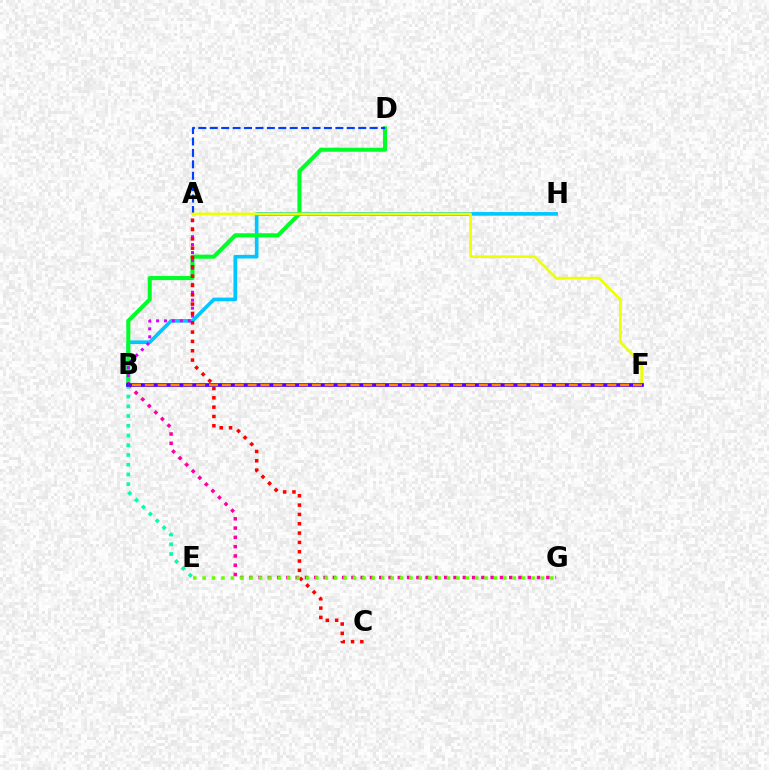{('B', 'H'): [{'color': '#00c7ff', 'line_style': 'solid', 'thickness': 2.63}], ('B', 'D'): [{'color': '#00ff27', 'line_style': 'solid', 'thickness': 2.93}], ('A', 'B'): [{'color': '#d600ff', 'line_style': 'dotted', 'thickness': 2.16}], ('A', 'D'): [{'color': '#003fff', 'line_style': 'dashed', 'thickness': 1.55}], ('A', 'C'): [{'color': '#ff0000', 'line_style': 'dotted', 'thickness': 2.53}], ('B', 'G'): [{'color': '#ff00a0', 'line_style': 'dotted', 'thickness': 2.52}], ('A', 'F'): [{'color': '#eeff00', 'line_style': 'solid', 'thickness': 1.9}], ('E', 'G'): [{'color': '#66ff00', 'line_style': 'dotted', 'thickness': 2.55}], ('B', 'E'): [{'color': '#00ffaf', 'line_style': 'dotted', 'thickness': 2.64}], ('B', 'F'): [{'color': '#4f00ff', 'line_style': 'solid', 'thickness': 2.68}, {'color': '#ff8800', 'line_style': 'dashed', 'thickness': 1.75}]}